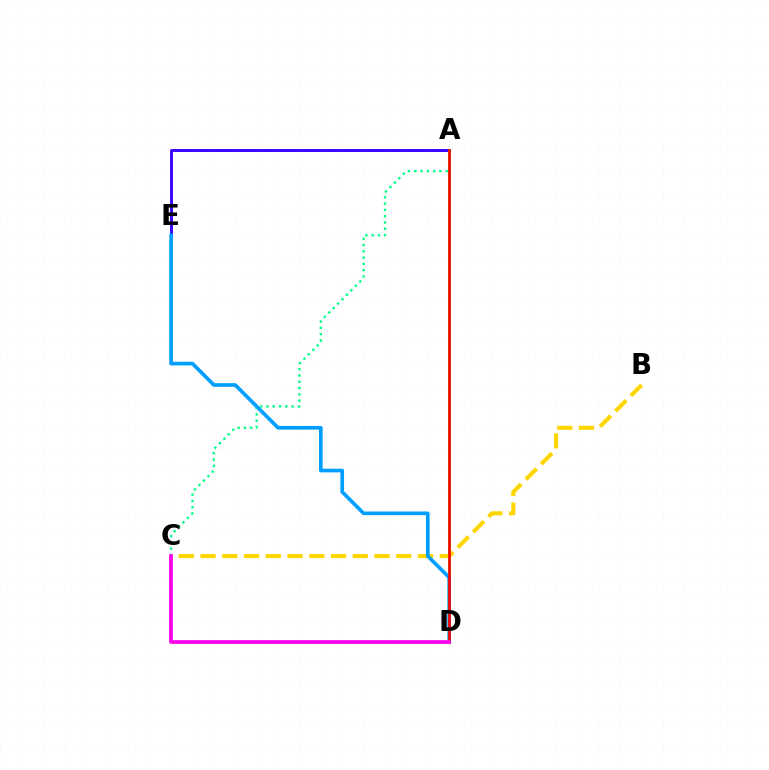{('A', 'E'): [{'color': '#3700ff', 'line_style': 'solid', 'thickness': 2.08}], ('A', 'D'): [{'color': '#4fff00', 'line_style': 'solid', 'thickness': 1.86}, {'color': '#ff0000', 'line_style': 'solid', 'thickness': 1.95}], ('A', 'C'): [{'color': '#00ff86', 'line_style': 'dotted', 'thickness': 1.71}], ('B', 'C'): [{'color': '#ffd500', 'line_style': 'dashed', 'thickness': 2.95}], ('D', 'E'): [{'color': '#009eff', 'line_style': 'solid', 'thickness': 2.63}], ('C', 'D'): [{'color': '#ff00ed', 'line_style': 'solid', 'thickness': 2.67}]}